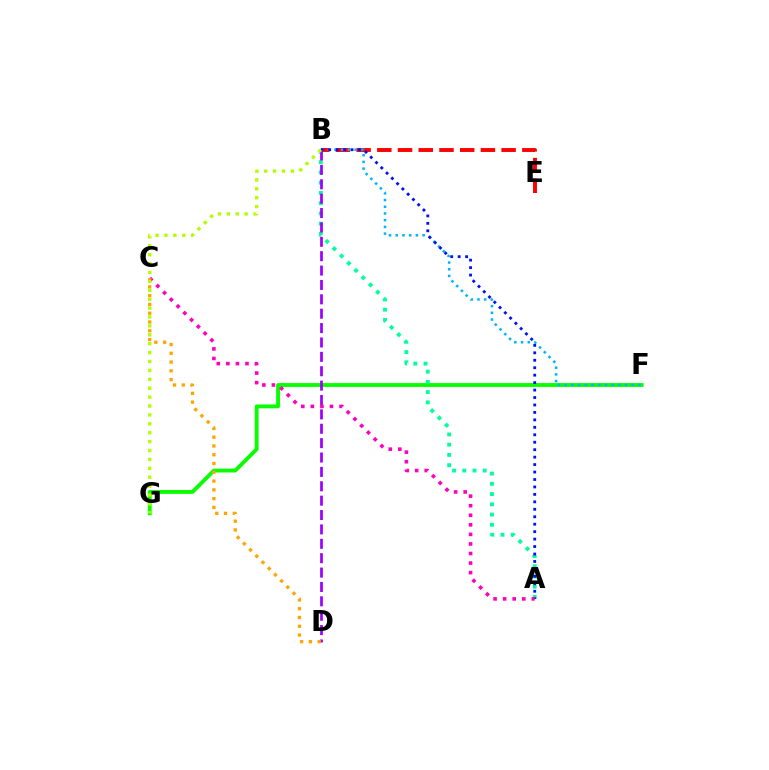{('F', 'G'): [{'color': '#08ff00', 'line_style': 'solid', 'thickness': 2.77}], ('B', 'E'): [{'color': '#ff0000', 'line_style': 'dashed', 'thickness': 2.81}], ('A', 'B'): [{'color': '#00ff9d', 'line_style': 'dotted', 'thickness': 2.78}, {'color': '#0010ff', 'line_style': 'dotted', 'thickness': 2.02}], ('B', 'F'): [{'color': '#00b5ff', 'line_style': 'dotted', 'thickness': 1.82}], ('B', 'D'): [{'color': '#9b00ff', 'line_style': 'dashed', 'thickness': 1.95}], ('A', 'C'): [{'color': '#ff00bd', 'line_style': 'dotted', 'thickness': 2.6}], ('C', 'D'): [{'color': '#ffa500', 'line_style': 'dotted', 'thickness': 2.39}], ('B', 'G'): [{'color': '#b3ff00', 'line_style': 'dotted', 'thickness': 2.42}]}